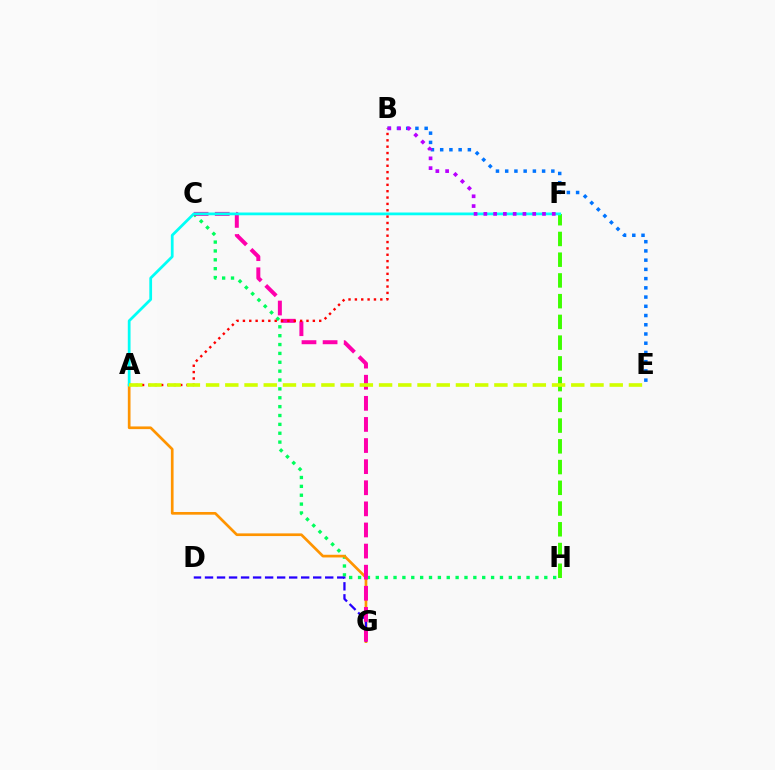{('C', 'H'): [{'color': '#00ff5c', 'line_style': 'dotted', 'thickness': 2.41}], ('A', 'G'): [{'color': '#ff9400', 'line_style': 'solid', 'thickness': 1.93}], ('D', 'G'): [{'color': '#2500ff', 'line_style': 'dashed', 'thickness': 1.63}], ('C', 'G'): [{'color': '#ff00ac', 'line_style': 'dashed', 'thickness': 2.87}], ('F', 'H'): [{'color': '#3dff00', 'line_style': 'dashed', 'thickness': 2.82}], ('A', 'F'): [{'color': '#00fff6', 'line_style': 'solid', 'thickness': 1.98}], ('B', 'E'): [{'color': '#0074ff', 'line_style': 'dotted', 'thickness': 2.51}], ('A', 'B'): [{'color': '#ff0000', 'line_style': 'dotted', 'thickness': 1.73}], ('B', 'F'): [{'color': '#b900ff', 'line_style': 'dotted', 'thickness': 2.66}], ('A', 'E'): [{'color': '#d1ff00', 'line_style': 'dashed', 'thickness': 2.61}]}